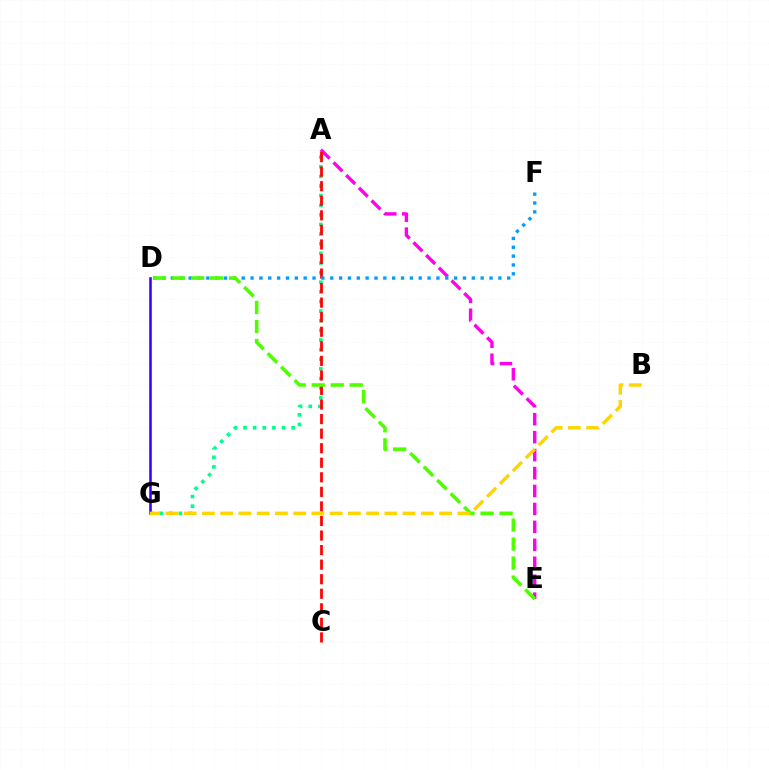{('A', 'E'): [{'color': '#ff00ed', 'line_style': 'dashed', 'thickness': 2.44}], ('A', 'G'): [{'color': '#00ff86', 'line_style': 'dotted', 'thickness': 2.61}], ('A', 'C'): [{'color': '#ff0000', 'line_style': 'dashed', 'thickness': 1.98}], ('D', 'F'): [{'color': '#009eff', 'line_style': 'dotted', 'thickness': 2.4}], ('D', 'G'): [{'color': '#3700ff', 'line_style': 'solid', 'thickness': 1.84}], ('D', 'E'): [{'color': '#4fff00', 'line_style': 'dashed', 'thickness': 2.58}], ('B', 'G'): [{'color': '#ffd500', 'line_style': 'dashed', 'thickness': 2.48}]}